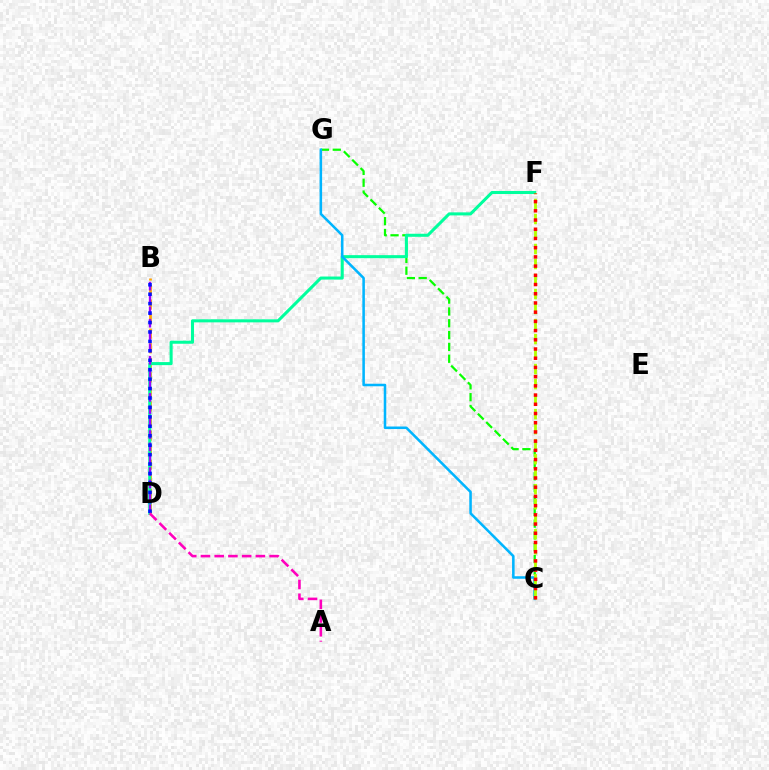{('B', 'D'): [{'color': '#ffa500', 'line_style': 'dashed', 'thickness': 1.98}, {'color': '#9b00ff', 'line_style': 'dashed', 'thickness': 1.68}, {'color': '#0010ff', 'line_style': 'dotted', 'thickness': 2.56}], ('C', 'G'): [{'color': '#08ff00', 'line_style': 'dashed', 'thickness': 1.61}, {'color': '#00b5ff', 'line_style': 'solid', 'thickness': 1.83}], ('D', 'F'): [{'color': '#00ff9d', 'line_style': 'solid', 'thickness': 2.19}], ('C', 'F'): [{'color': '#b3ff00', 'line_style': 'dashed', 'thickness': 2.04}, {'color': '#ff0000', 'line_style': 'dotted', 'thickness': 2.5}], ('A', 'D'): [{'color': '#ff00bd', 'line_style': 'dashed', 'thickness': 1.87}]}